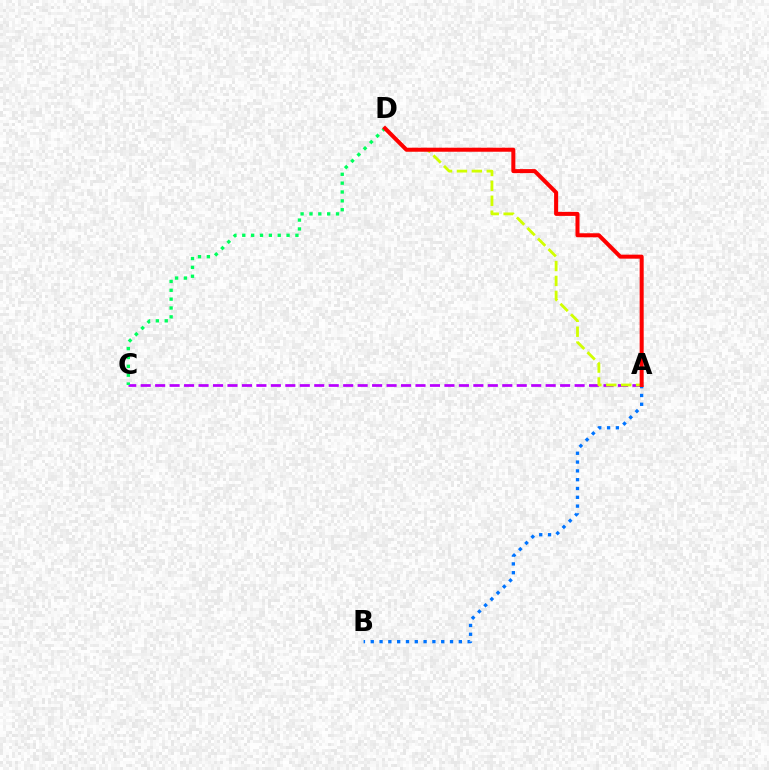{('A', 'B'): [{'color': '#0074ff', 'line_style': 'dotted', 'thickness': 2.39}], ('A', 'C'): [{'color': '#b900ff', 'line_style': 'dashed', 'thickness': 1.96}], ('A', 'D'): [{'color': '#d1ff00', 'line_style': 'dashed', 'thickness': 2.03}, {'color': '#ff0000', 'line_style': 'solid', 'thickness': 2.9}], ('C', 'D'): [{'color': '#00ff5c', 'line_style': 'dotted', 'thickness': 2.41}]}